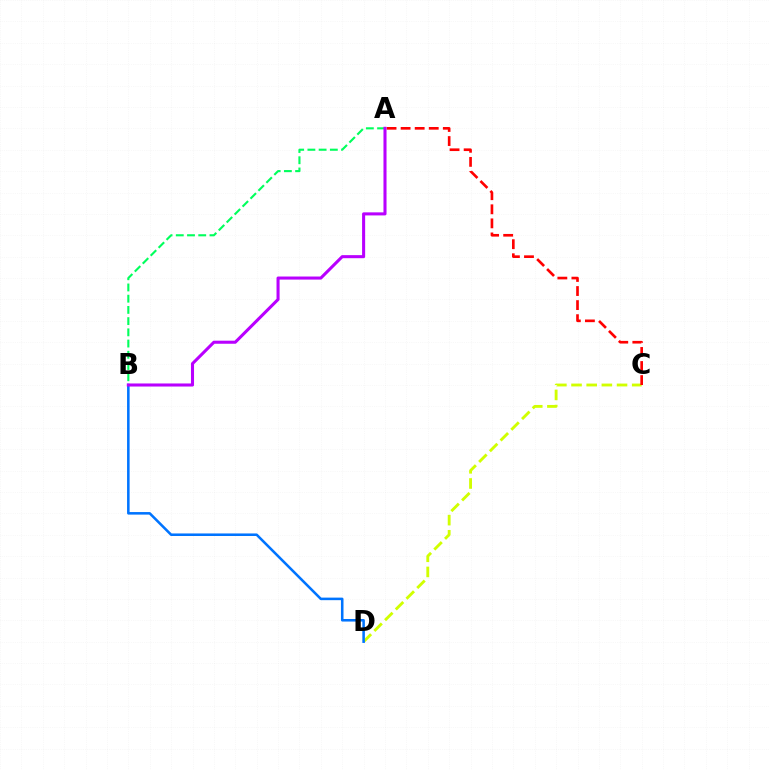{('A', 'B'): [{'color': '#00ff5c', 'line_style': 'dashed', 'thickness': 1.52}, {'color': '#b900ff', 'line_style': 'solid', 'thickness': 2.2}], ('C', 'D'): [{'color': '#d1ff00', 'line_style': 'dashed', 'thickness': 2.06}], ('B', 'D'): [{'color': '#0074ff', 'line_style': 'solid', 'thickness': 1.84}], ('A', 'C'): [{'color': '#ff0000', 'line_style': 'dashed', 'thickness': 1.91}]}